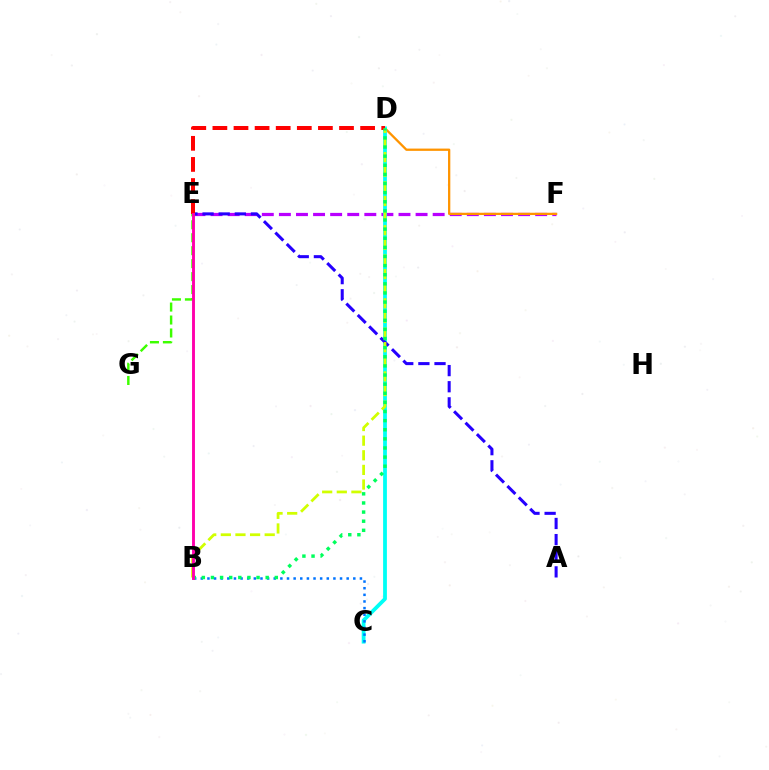{('E', 'G'): [{'color': '#3dff00', 'line_style': 'dashed', 'thickness': 1.76}], ('E', 'F'): [{'color': '#b900ff', 'line_style': 'dashed', 'thickness': 2.32}], ('D', 'F'): [{'color': '#ff9400', 'line_style': 'solid', 'thickness': 1.65}], ('C', 'D'): [{'color': '#00fff6', 'line_style': 'solid', 'thickness': 2.72}], ('A', 'E'): [{'color': '#2500ff', 'line_style': 'dashed', 'thickness': 2.19}], ('D', 'E'): [{'color': '#ff0000', 'line_style': 'dashed', 'thickness': 2.87}], ('B', 'C'): [{'color': '#0074ff', 'line_style': 'dotted', 'thickness': 1.8}], ('B', 'D'): [{'color': '#d1ff00', 'line_style': 'dashed', 'thickness': 1.99}, {'color': '#00ff5c', 'line_style': 'dotted', 'thickness': 2.48}], ('B', 'E'): [{'color': '#ff00ac', 'line_style': 'solid', 'thickness': 2.08}]}